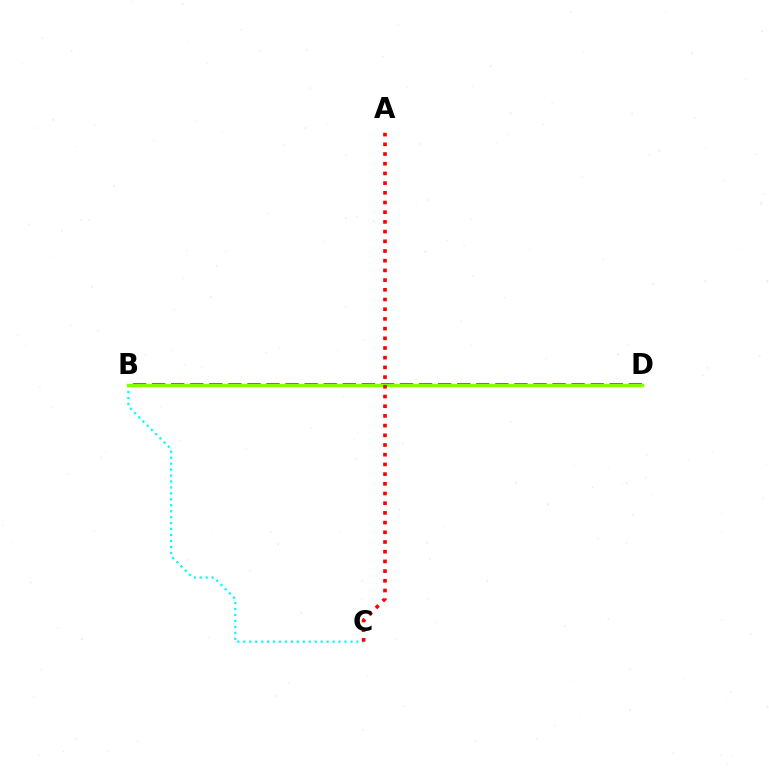{('B', 'C'): [{'color': '#00fff6', 'line_style': 'dotted', 'thickness': 1.62}], ('B', 'D'): [{'color': '#7200ff', 'line_style': 'dashed', 'thickness': 2.59}, {'color': '#84ff00', 'line_style': 'solid', 'thickness': 2.48}], ('A', 'C'): [{'color': '#ff0000', 'line_style': 'dotted', 'thickness': 2.64}]}